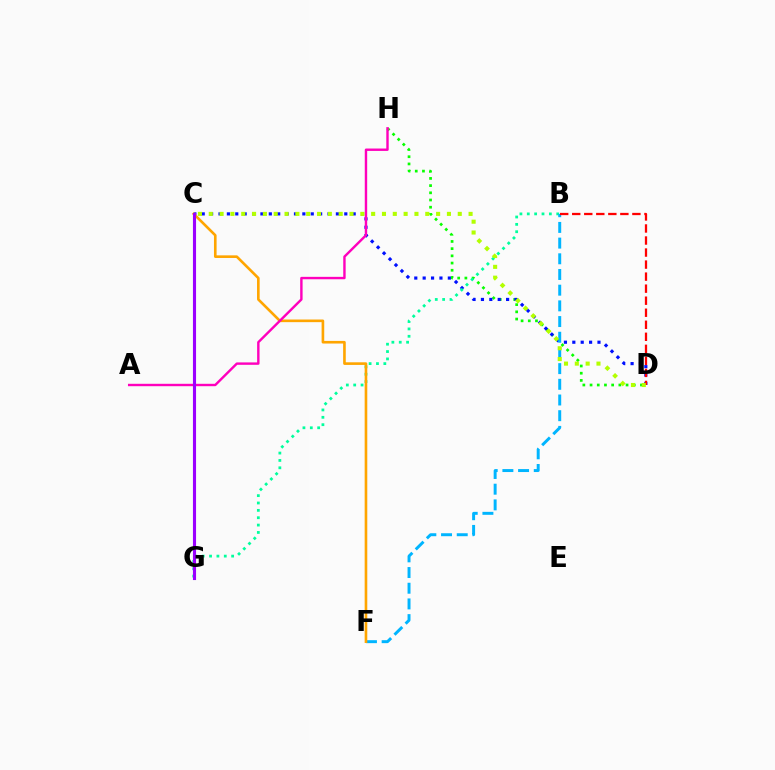{('D', 'H'): [{'color': '#08ff00', 'line_style': 'dotted', 'thickness': 1.96}], ('C', 'D'): [{'color': '#0010ff', 'line_style': 'dotted', 'thickness': 2.28}, {'color': '#b3ff00', 'line_style': 'dotted', 'thickness': 2.94}], ('B', 'G'): [{'color': '#00ff9d', 'line_style': 'dotted', 'thickness': 2.0}], ('B', 'F'): [{'color': '#00b5ff', 'line_style': 'dashed', 'thickness': 2.13}], ('C', 'F'): [{'color': '#ffa500', 'line_style': 'solid', 'thickness': 1.89}], ('B', 'D'): [{'color': '#ff0000', 'line_style': 'dashed', 'thickness': 1.63}], ('A', 'H'): [{'color': '#ff00bd', 'line_style': 'solid', 'thickness': 1.73}], ('C', 'G'): [{'color': '#9b00ff', 'line_style': 'solid', 'thickness': 2.24}]}